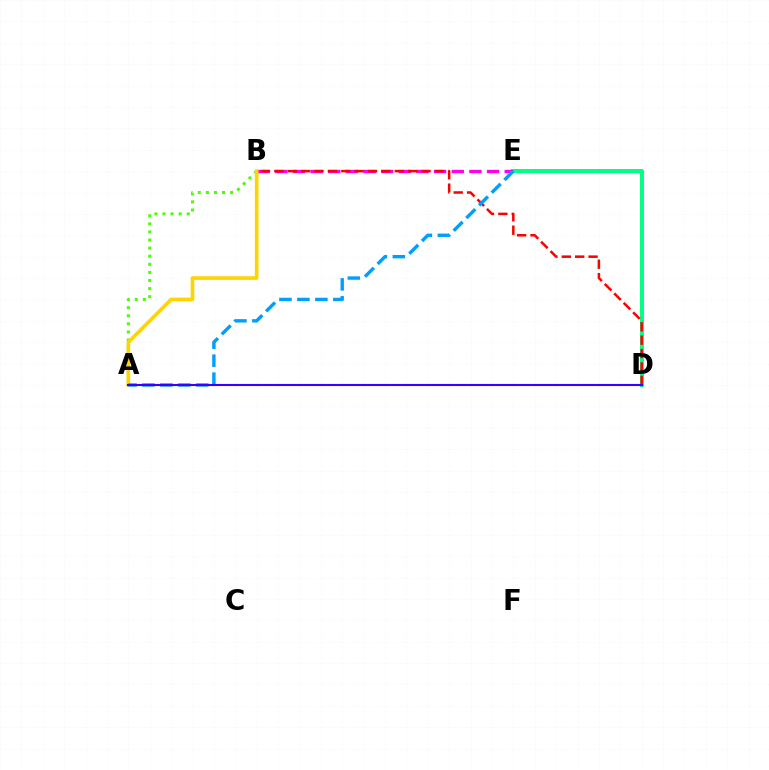{('D', 'E'): [{'color': '#00ff86', 'line_style': 'solid', 'thickness': 2.85}], ('A', 'B'): [{'color': '#4fff00', 'line_style': 'dotted', 'thickness': 2.2}, {'color': '#ffd500', 'line_style': 'solid', 'thickness': 2.63}], ('B', 'E'): [{'color': '#ff00ed', 'line_style': 'dashed', 'thickness': 2.4}], ('B', 'D'): [{'color': '#ff0000', 'line_style': 'dashed', 'thickness': 1.82}], ('A', 'E'): [{'color': '#009eff', 'line_style': 'dashed', 'thickness': 2.44}], ('A', 'D'): [{'color': '#3700ff', 'line_style': 'solid', 'thickness': 1.52}]}